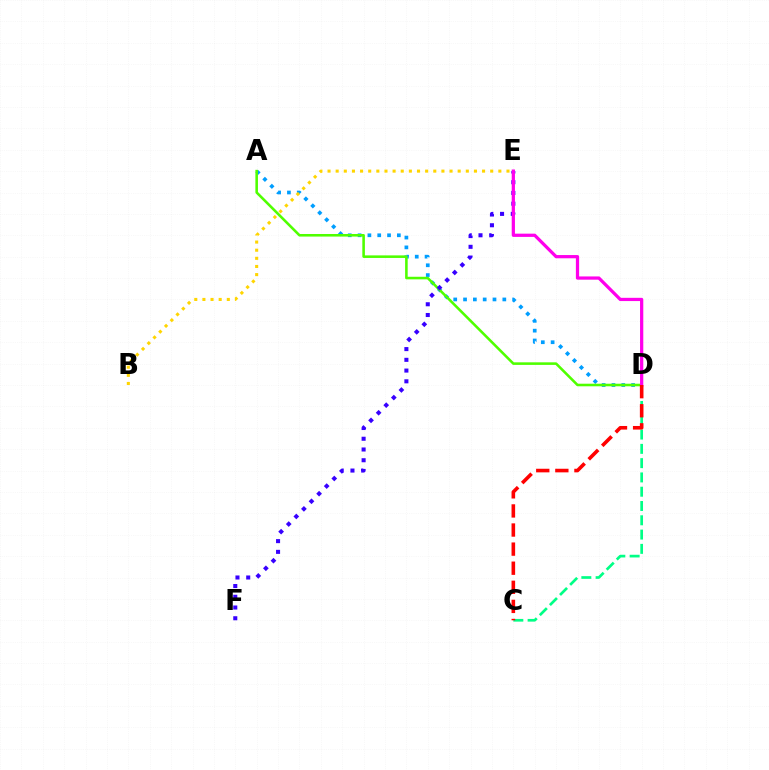{('A', 'D'): [{'color': '#009eff', 'line_style': 'dotted', 'thickness': 2.67}, {'color': '#4fff00', 'line_style': 'solid', 'thickness': 1.85}], ('C', 'D'): [{'color': '#00ff86', 'line_style': 'dashed', 'thickness': 1.94}, {'color': '#ff0000', 'line_style': 'dashed', 'thickness': 2.59}], ('E', 'F'): [{'color': '#3700ff', 'line_style': 'dotted', 'thickness': 2.92}], ('D', 'E'): [{'color': '#ff00ed', 'line_style': 'solid', 'thickness': 2.33}], ('B', 'E'): [{'color': '#ffd500', 'line_style': 'dotted', 'thickness': 2.21}]}